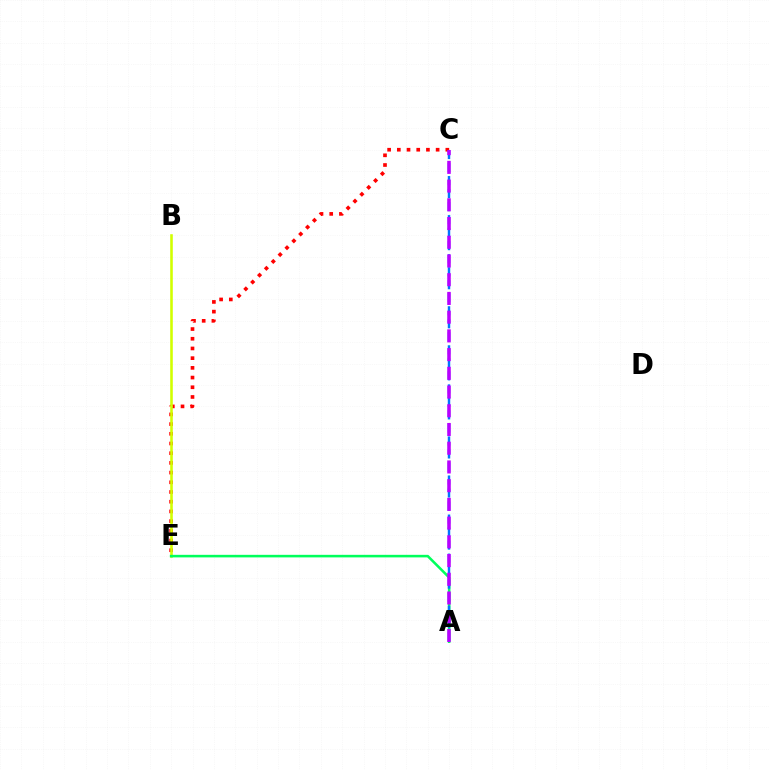{('C', 'E'): [{'color': '#ff0000', 'line_style': 'dotted', 'thickness': 2.64}], ('B', 'E'): [{'color': '#d1ff00', 'line_style': 'solid', 'thickness': 1.86}], ('A', 'E'): [{'color': '#00ff5c', 'line_style': 'solid', 'thickness': 1.84}], ('A', 'C'): [{'color': '#0074ff', 'line_style': 'dashed', 'thickness': 1.77}, {'color': '#b900ff', 'line_style': 'dashed', 'thickness': 2.54}]}